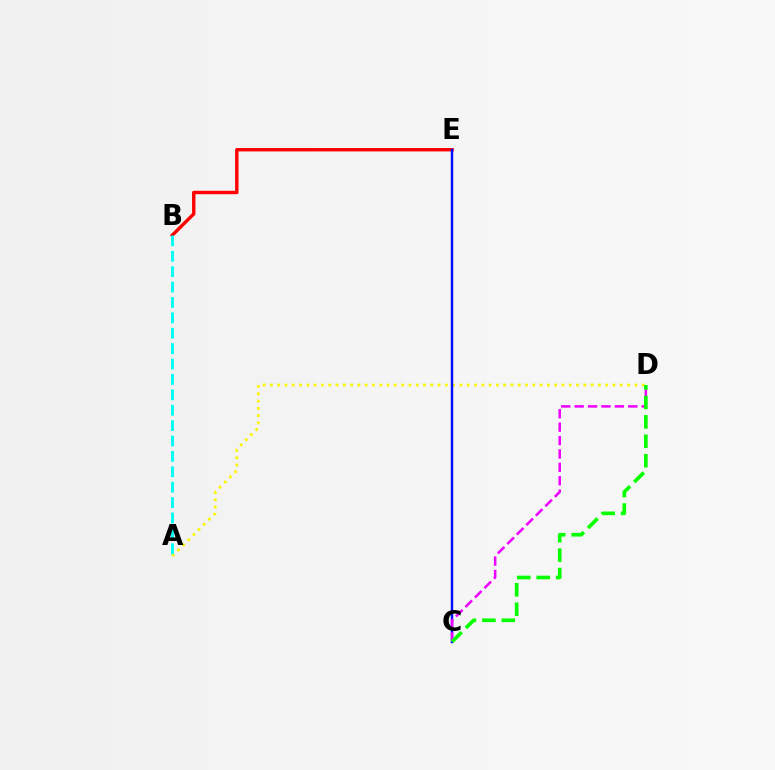{('B', 'E'): [{'color': '#ff0000', 'line_style': 'solid', 'thickness': 2.44}], ('A', 'D'): [{'color': '#fcf500', 'line_style': 'dotted', 'thickness': 1.98}], ('C', 'E'): [{'color': '#0010ff', 'line_style': 'solid', 'thickness': 1.77}], ('C', 'D'): [{'color': '#ee00ff', 'line_style': 'dashed', 'thickness': 1.82}, {'color': '#08ff00', 'line_style': 'dashed', 'thickness': 2.64}], ('A', 'B'): [{'color': '#00fff6', 'line_style': 'dashed', 'thickness': 2.09}]}